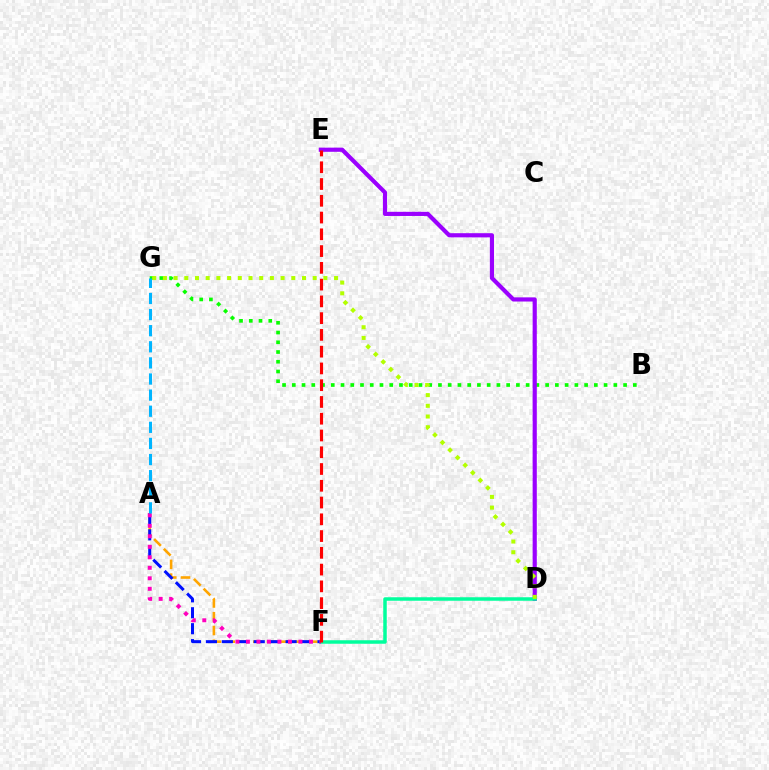{('B', 'G'): [{'color': '#08ff00', 'line_style': 'dotted', 'thickness': 2.65}], ('D', 'E'): [{'color': '#9b00ff', 'line_style': 'solid', 'thickness': 3.0}], ('D', 'F'): [{'color': '#00ff9d', 'line_style': 'solid', 'thickness': 2.52}], ('D', 'G'): [{'color': '#b3ff00', 'line_style': 'dotted', 'thickness': 2.91}], ('A', 'F'): [{'color': '#ffa500', 'line_style': 'dashed', 'thickness': 1.87}, {'color': '#0010ff', 'line_style': 'dashed', 'thickness': 2.17}, {'color': '#ff00bd', 'line_style': 'dotted', 'thickness': 2.85}], ('E', 'F'): [{'color': '#ff0000', 'line_style': 'dashed', 'thickness': 2.28}], ('A', 'G'): [{'color': '#00b5ff', 'line_style': 'dashed', 'thickness': 2.19}]}